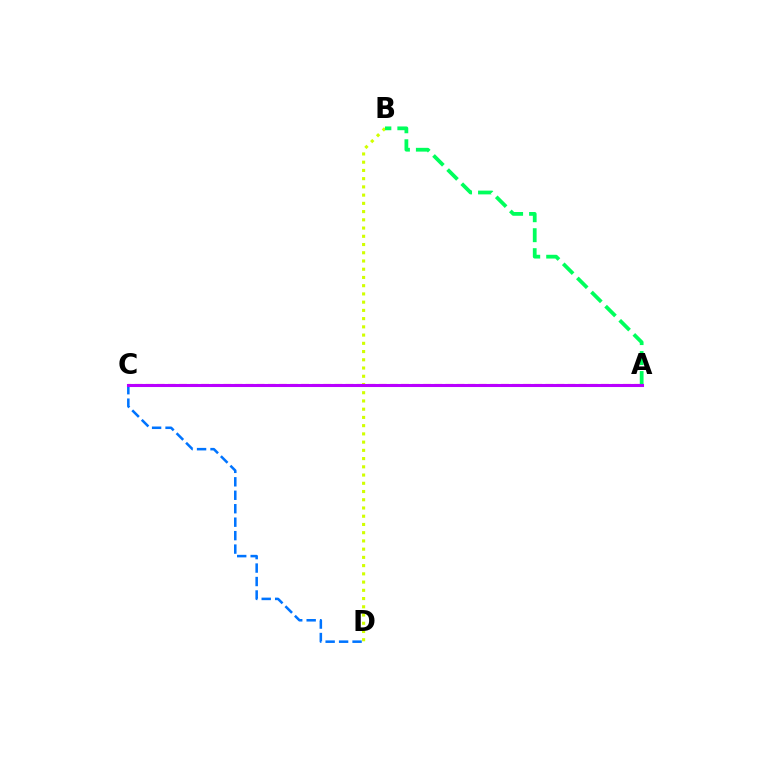{('B', 'D'): [{'color': '#d1ff00', 'line_style': 'dotted', 'thickness': 2.24}], ('C', 'D'): [{'color': '#0074ff', 'line_style': 'dashed', 'thickness': 1.83}], ('A', 'C'): [{'color': '#ff0000', 'line_style': 'dashed', 'thickness': 1.51}, {'color': '#b900ff', 'line_style': 'solid', 'thickness': 2.21}], ('A', 'B'): [{'color': '#00ff5c', 'line_style': 'dashed', 'thickness': 2.71}]}